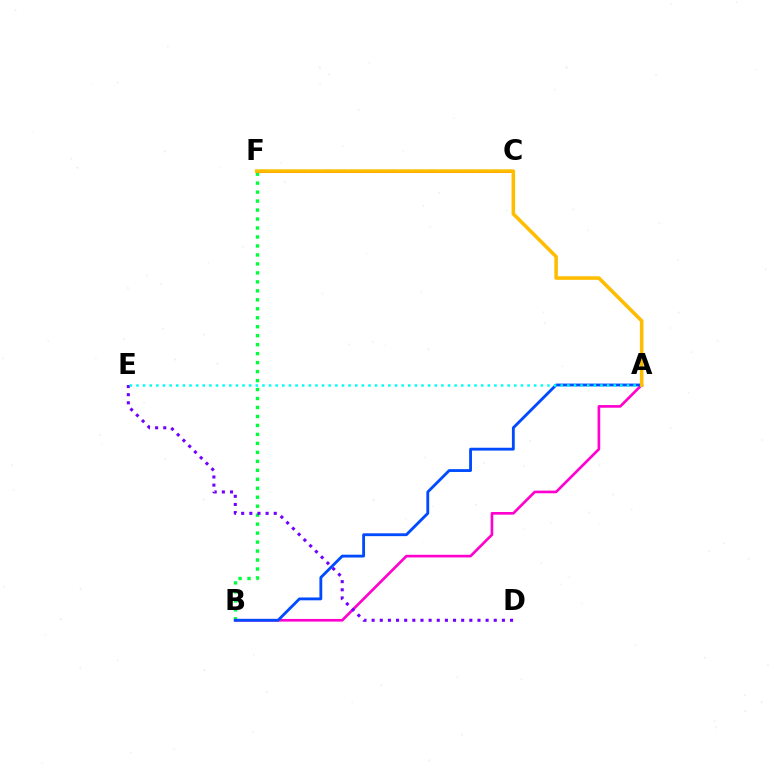{('B', 'F'): [{'color': '#00ff39', 'line_style': 'dotted', 'thickness': 2.44}], ('A', 'B'): [{'color': '#ff00cf', 'line_style': 'solid', 'thickness': 1.91}, {'color': '#004bff', 'line_style': 'solid', 'thickness': 2.05}], ('C', 'F'): [{'color': '#84ff00', 'line_style': 'dashed', 'thickness': 1.75}, {'color': '#ff0000', 'line_style': 'solid', 'thickness': 2.14}], ('D', 'E'): [{'color': '#7200ff', 'line_style': 'dotted', 'thickness': 2.21}], ('A', 'E'): [{'color': '#00fff6', 'line_style': 'dotted', 'thickness': 1.8}], ('A', 'F'): [{'color': '#ffbd00', 'line_style': 'solid', 'thickness': 2.56}]}